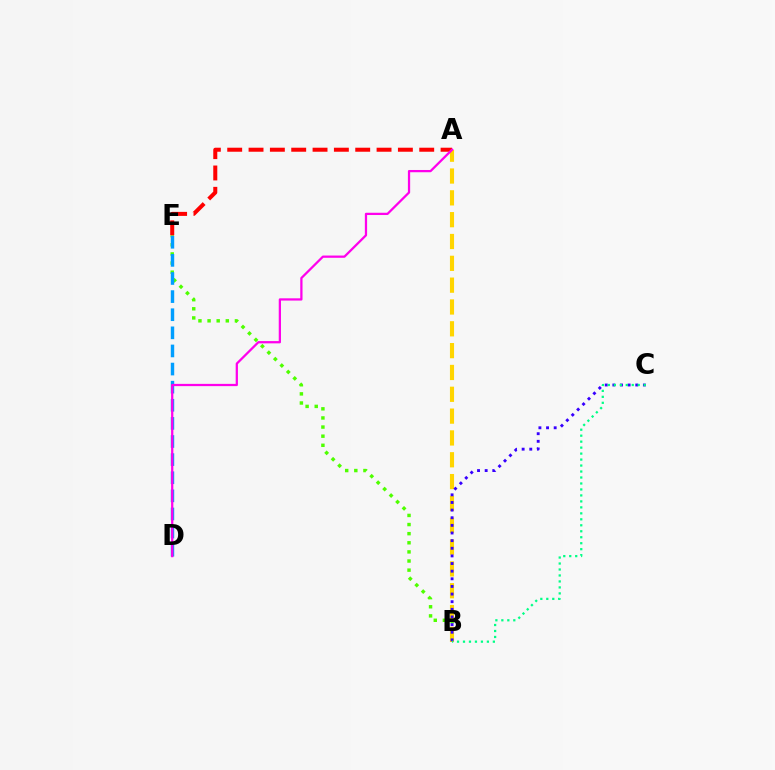{('B', 'E'): [{'color': '#4fff00', 'line_style': 'dotted', 'thickness': 2.48}], ('A', 'E'): [{'color': '#ff0000', 'line_style': 'dashed', 'thickness': 2.9}], ('A', 'B'): [{'color': '#ffd500', 'line_style': 'dashed', 'thickness': 2.97}], ('B', 'C'): [{'color': '#3700ff', 'line_style': 'dotted', 'thickness': 2.07}, {'color': '#00ff86', 'line_style': 'dotted', 'thickness': 1.62}], ('D', 'E'): [{'color': '#009eff', 'line_style': 'dashed', 'thickness': 2.46}], ('A', 'D'): [{'color': '#ff00ed', 'line_style': 'solid', 'thickness': 1.62}]}